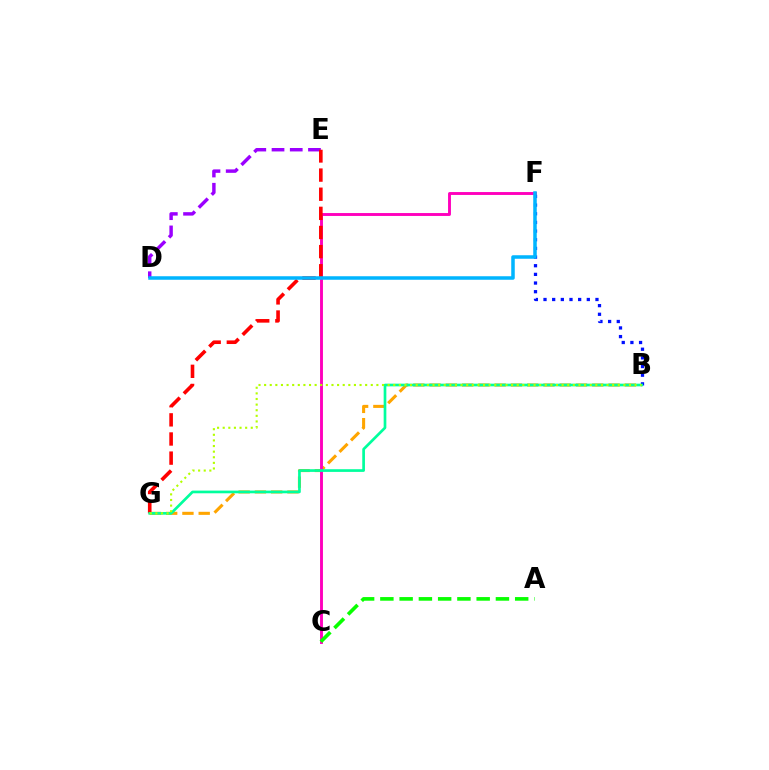{('B', 'G'): [{'color': '#ffa500', 'line_style': 'dashed', 'thickness': 2.21}, {'color': '#00ff9d', 'line_style': 'solid', 'thickness': 1.94}, {'color': '#b3ff00', 'line_style': 'dotted', 'thickness': 1.53}], ('D', 'E'): [{'color': '#9b00ff', 'line_style': 'dashed', 'thickness': 2.48}], ('C', 'F'): [{'color': '#ff00bd', 'line_style': 'solid', 'thickness': 2.09}], ('E', 'G'): [{'color': '#ff0000', 'line_style': 'dashed', 'thickness': 2.6}], ('B', 'F'): [{'color': '#0010ff', 'line_style': 'dotted', 'thickness': 2.35}], ('D', 'F'): [{'color': '#00b5ff', 'line_style': 'solid', 'thickness': 2.53}], ('A', 'C'): [{'color': '#08ff00', 'line_style': 'dashed', 'thickness': 2.62}]}